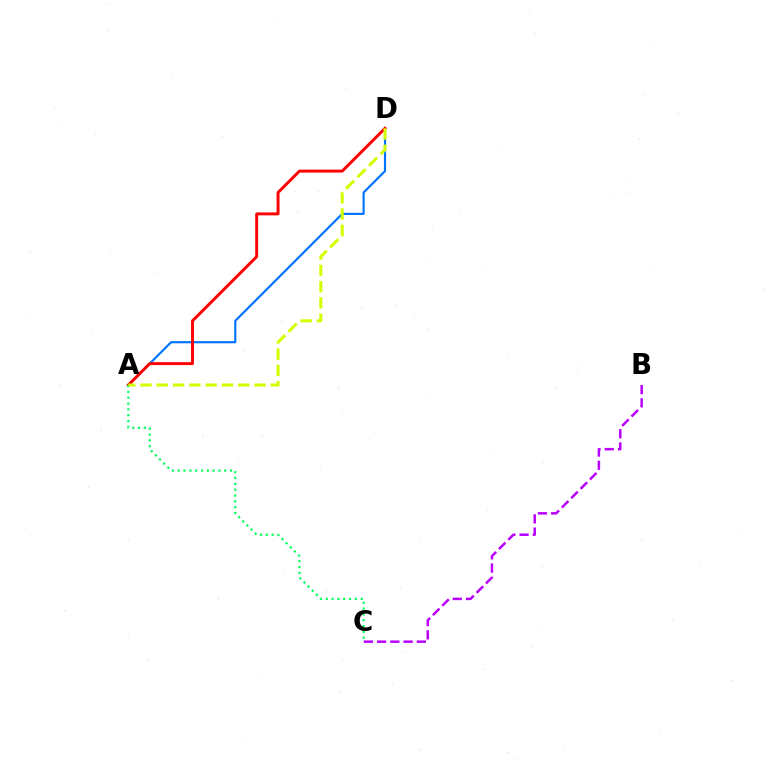{('B', 'C'): [{'color': '#b900ff', 'line_style': 'dashed', 'thickness': 1.8}], ('A', 'D'): [{'color': '#0074ff', 'line_style': 'solid', 'thickness': 1.55}, {'color': '#ff0000', 'line_style': 'solid', 'thickness': 2.11}, {'color': '#d1ff00', 'line_style': 'dashed', 'thickness': 2.21}], ('A', 'C'): [{'color': '#00ff5c', 'line_style': 'dotted', 'thickness': 1.58}]}